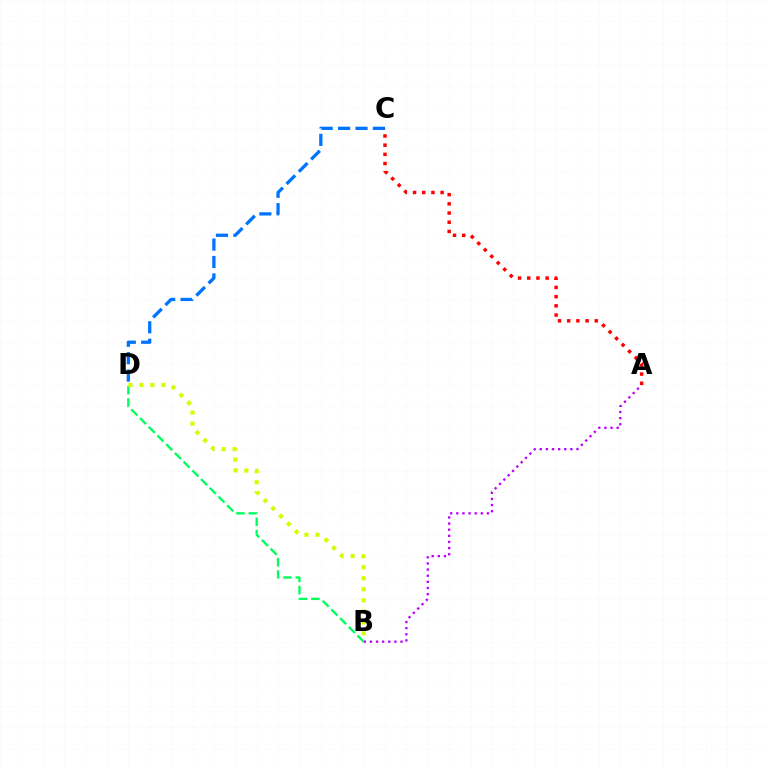{('C', 'D'): [{'color': '#0074ff', 'line_style': 'dashed', 'thickness': 2.36}], ('A', 'B'): [{'color': '#b900ff', 'line_style': 'dotted', 'thickness': 1.66}], ('B', 'D'): [{'color': '#00ff5c', 'line_style': 'dashed', 'thickness': 1.67}, {'color': '#d1ff00', 'line_style': 'dotted', 'thickness': 3.0}], ('A', 'C'): [{'color': '#ff0000', 'line_style': 'dotted', 'thickness': 2.5}]}